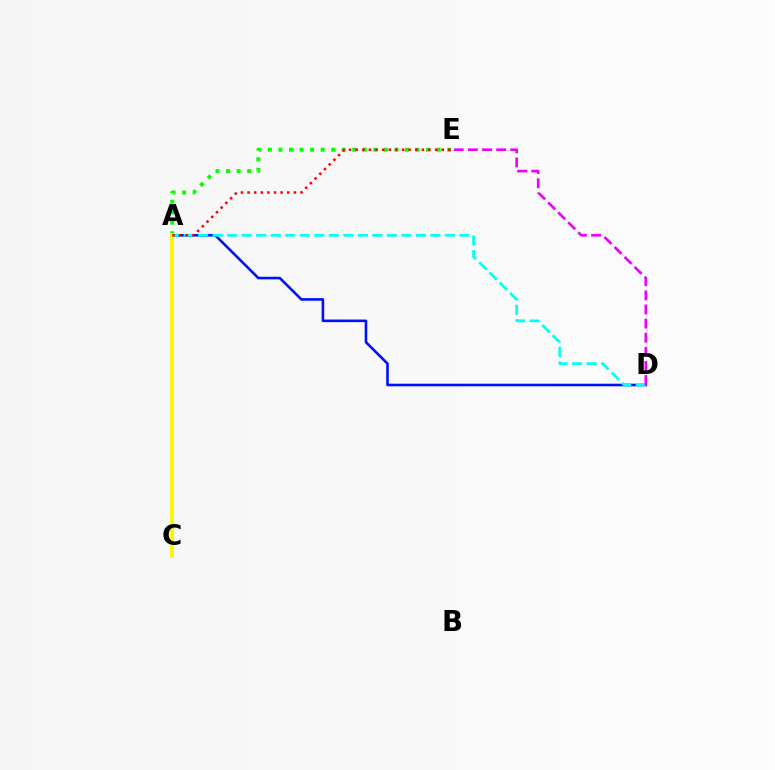{('A', 'D'): [{'color': '#0010ff', 'line_style': 'solid', 'thickness': 1.87}, {'color': '#00fff6', 'line_style': 'dashed', 'thickness': 1.97}], ('D', 'E'): [{'color': '#ee00ff', 'line_style': 'dashed', 'thickness': 1.92}], ('A', 'E'): [{'color': '#08ff00', 'line_style': 'dotted', 'thickness': 2.86}, {'color': '#ff0000', 'line_style': 'dotted', 'thickness': 1.8}], ('A', 'C'): [{'color': '#fcf500', 'line_style': 'solid', 'thickness': 2.65}]}